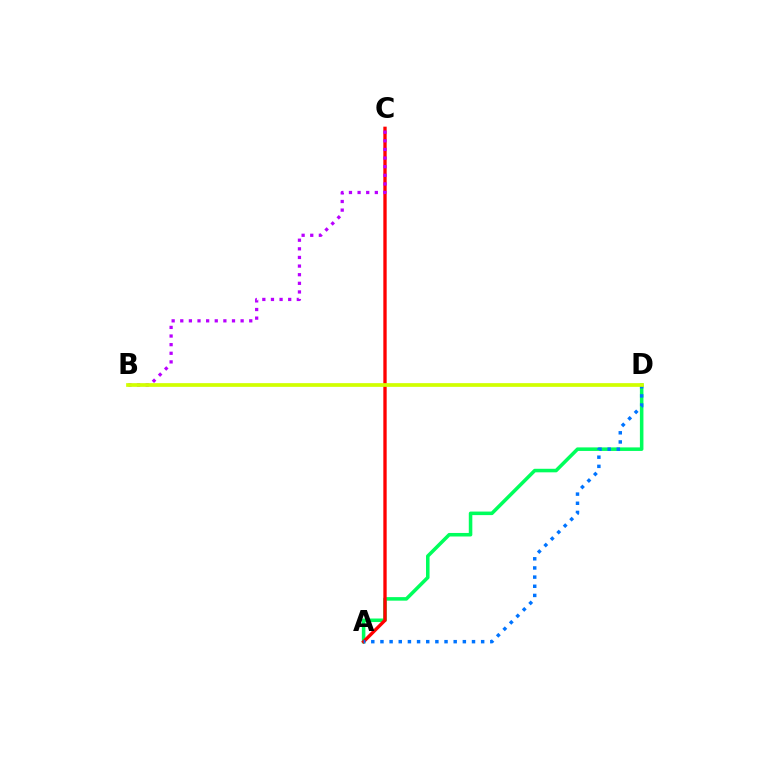{('A', 'D'): [{'color': '#00ff5c', 'line_style': 'solid', 'thickness': 2.55}, {'color': '#0074ff', 'line_style': 'dotted', 'thickness': 2.49}], ('A', 'C'): [{'color': '#ff0000', 'line_style': 'solid', 'thickness': 2.4}], ('B', 'C'): [{'color': '#b900ff', 'line_style': 'dotted', 'thickness': 2.34}], ('B', 'D'): [{'color': '#d1ff00', 'line_style': 'solid', 'thickness': 2.67}]}